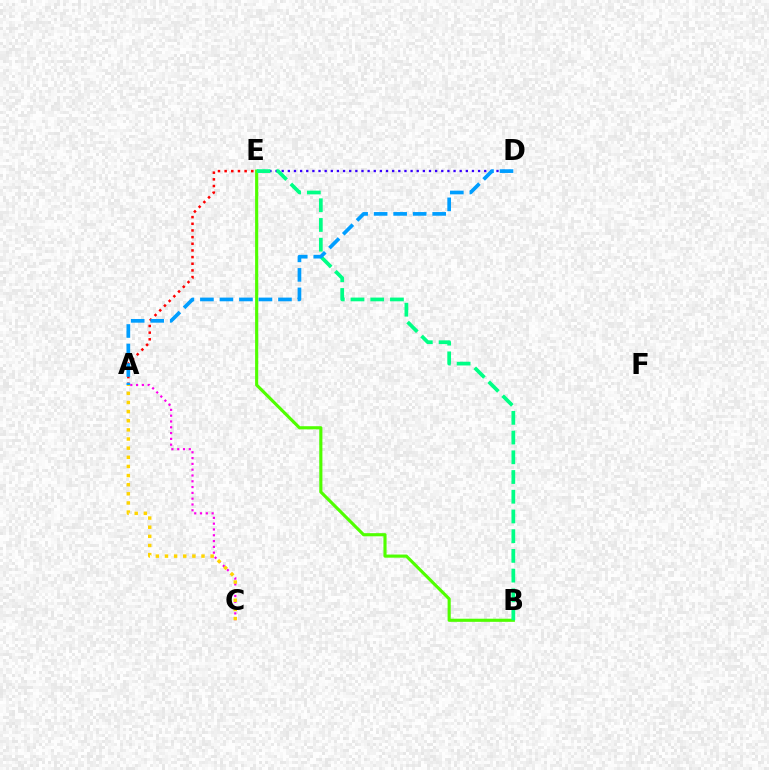{('A', 'E'): [{'color': '#ff0000', 'line_style': 'dotted', 'thickness': 1.81}], ('B', 'E'): [{'color': '#4fff00', 'line_style': 'solid', 'thickness': 2.25}, {'color': '#00ff86', 'line_style': 'dashed', 'thickness': 2.68}], ('D', 'E'): [{'color': '#3700ff', 'line_style': 'dotted', 'thickness': 1.67}], ('A', 'C'): [{'color': '#ff00ed', 'line_style': 'dotted', 'thickness': 1.58}, {'color': '#ffd500', 'line_style': 'dotted', 'thickness': 2.48}], ('A', 'D'): [{'color': '#009eff', 'line_style': 'dashed', 'thickness': 2.65}]}